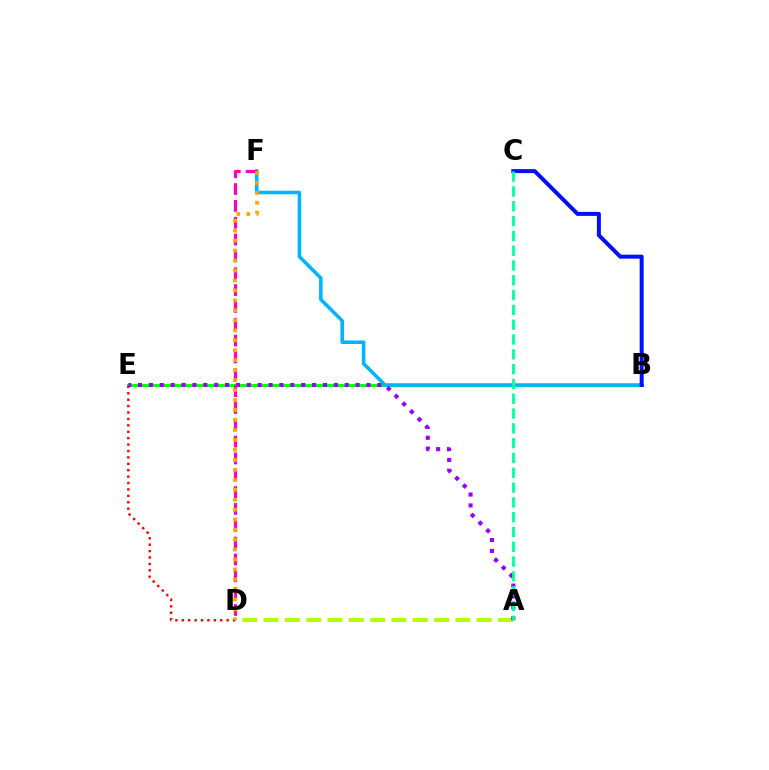{('B', 'E'): [{'color': '#08ff00', 'line_style': 'solid', 'thickness': 2.13}], ('D', 'E'): [{'color': '#ff0000', 'line_style': 'dotted', 'thickness': 1.74}], ('B', 'F'): [{'color': '#00b5ff', 'line_style': 'solid', 'thickness': 2.57}], ('A', 'D'): [{'color': '#b3ff00', 'line_style': 'dashed', 'thickness': 2.9}], ('A', 'E'): [{'color': '#9b00ff', 'line_style': 'dotted', 'thickness': 2.96}], ('B', 'C'): [{'color': '#0010ff', 'line_style': 'solid', 'thickness': 2.87}], ('D', 'F'): [{'color': '#ff00bd', 'line_style': 'dashed', 'thickness': 2.29}, {'color': '#ffa500', 'line_style': 'dotted', 'thickness': 2.71}], ('A', 'C'): [{'color': '#00ff9d', 'line_style': 'dashed', 'thickness': 2.01}]}